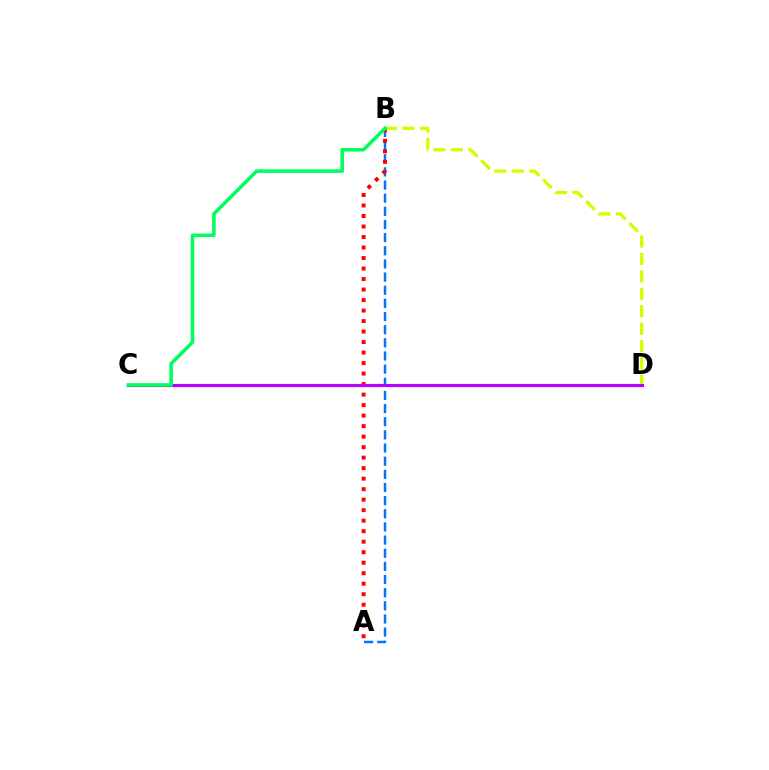{('A', 'B'): [{'color': '#0074ff', 'line_style': 'dashed', 'thickness': 1.79}, {'color': '#ff0000', 'line_style': 'dotted', 'thickness': 2.85}], ('B', 'D'): [{'color': '#d1ff00', 'line_style': 'dashed', 'thickness': 2.37}], ('C', 'D'): [{'color': '#b900ff', 'line_style': 'solid', 'thickness': 2.27}], ('B', 'C'): [{'color': '#00ff5c', 'line_style': 'solid', 'thickness': 2.57}]}